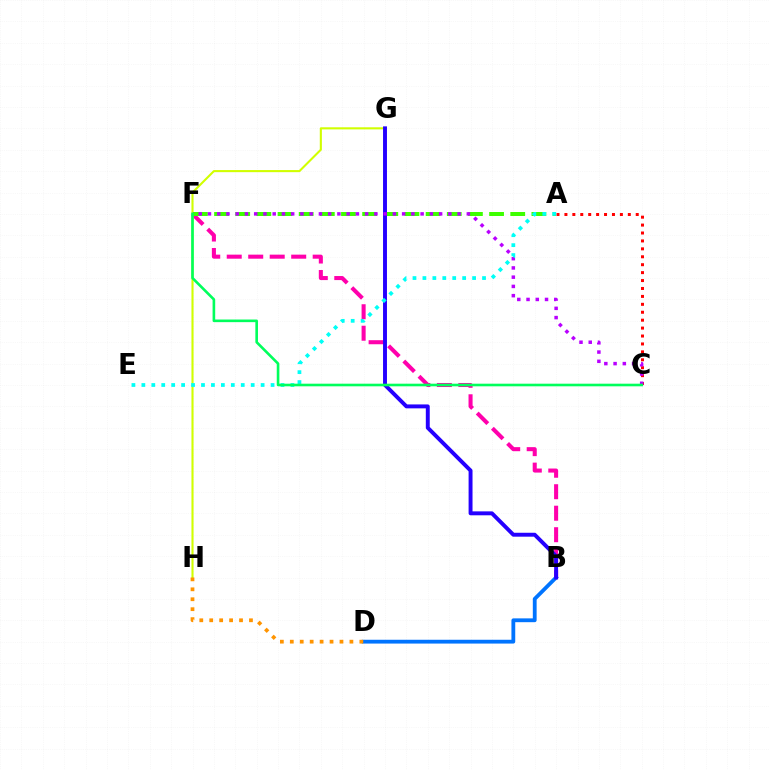{('B', 'F'): [{'color': '#ff00ac', 'line_style': 'dashed', 'thickness': 2.92}], ('G', 'H'): [{'color': '#d1ff00', 'line_style': 'solid', 'thickness': 1.51}], ('B', 'D'): [{'color': '#0074ff', 'line_style': 'solid', 'thickness': 2.74}], ('D', 'H'): [{'color': '#ff9400', 'line_style': 'dotted', 'thickness': 2.7}], ('A', 'C'): [{'color': '#ff0000', 'line_style': 'dotted', 'thickness': 2.15}], ('A', 'F'): [{'color': '#3dff00', 'line_style': 'dashed', 'thickness': 2.87}], ('B', 'G'): [{'color': '#2500ff', 'line_style': 'solid', 'thickness': 2.83}], ('C', 'F'): [{'color': '#b900ff', 'line_style': 'dotted', 'thickness': 2.51}, {'color': '#00ff5c', 'line_style': 'solid', 'thickness': 1.89}], ('A', 'E'): [{'color': '#00fff6', 'line_style': 'dotted', 'thickness': 2.7}]}